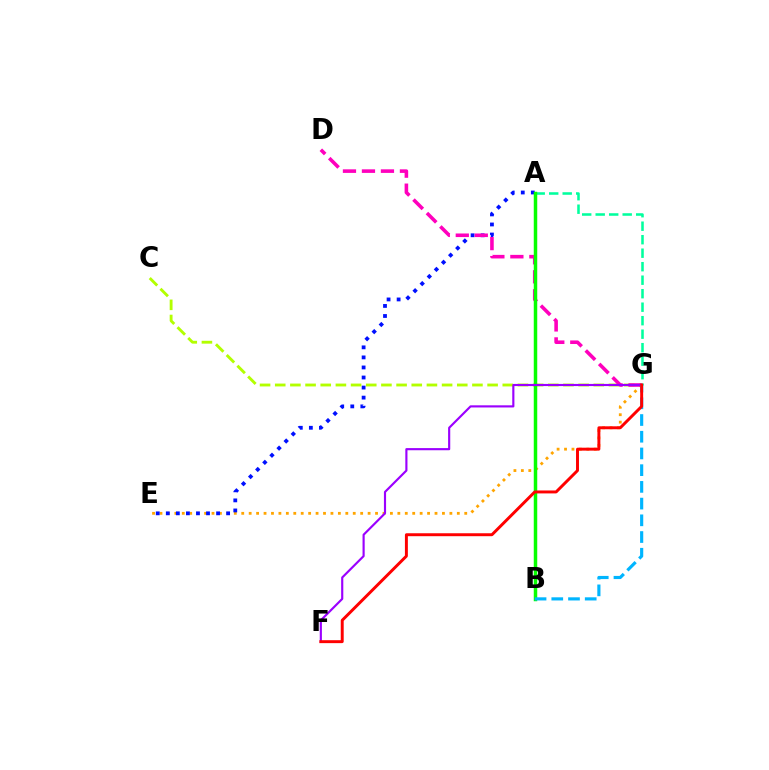{('E', 'G'): [{'color': '#ffa500', 'line_style': 'dotted', 'thickness': 2.02}], ('A', 'E'): [{'color': '#0010ff', 'line_style': 'dotted', 'thickness': 2.73}], ('A', 'G'): [{'color': '#00ff9d', 'line_style': 'dashed', 'thickness': 1.83}], ('C', 'G'): [{'color': '#b3ff00', 'line_style': 'dashed', 'thickness': 2.06}], ('D', 'G'): [{'color': '#ff00bd', 'line_style': 'dashed', 'thickness': 2.58}], ('A', 'B'): [{'color': '#08ff00', 'line_style': 'solid', 'thickness': 2.51}], ('F', 'G'): [{'color': '#9b00ff', 'line_style': 'solid', 'thickness': 1.55}, {'color': '#ff0000', 'line_style': 'solid', 'thickness': 2.12}], ('B', 'G'): [{'color': '#00b5ff', 'line_style': 'dashed', 'thickness': 2.27}]}